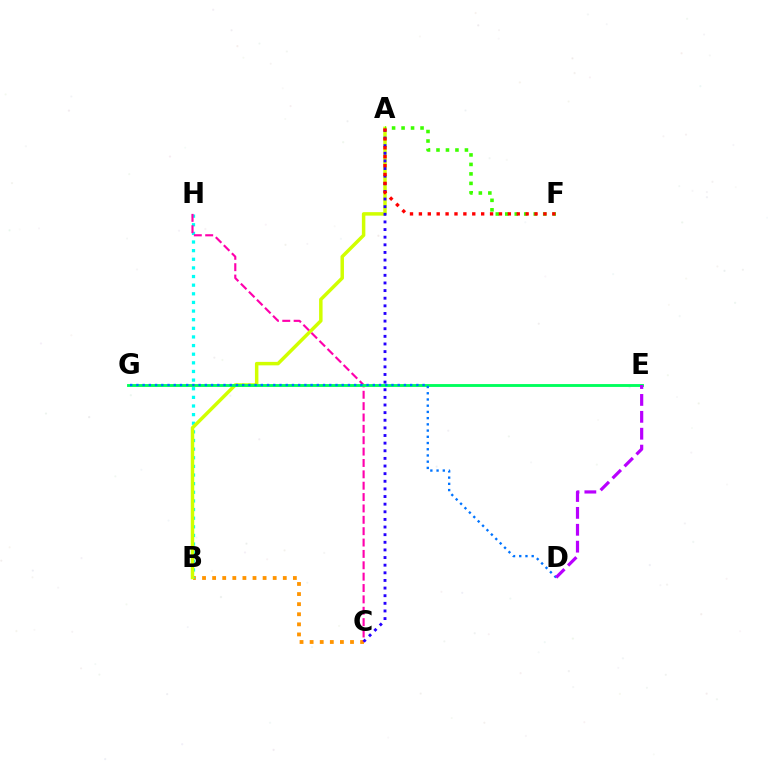{('B', 'C'): [{'color': '#ff9400', 'line_style': 'dotted', 'thickness': 2.74}], ('B', 'H'): [{'color': '#00fff6', 'line_style': 'dotted', 'thickness': 2.34}], ('A', 'B'): [{'color': '#d1ff00', 'line_style': 'solid', 'thickness': 2.51}], ('A', 'F'): [{'color': '#3dff00', 'line_style': 'dotted', 'thickness': 2.58}, {'color': '#ff0000', 'line_style': 'dotted', 'thickness': 2.42}], ('C', 'H'): [{'color': '#ff00ac', 'line_style': 'dashed', 'thickness': 1.54}], ('A', 'C'): [{'color': '#2500ff', 'line_style': 'dotted', 'thickness': 2.07}], ('E', 'G'): [{'color': '#00ff5c', 'line_style': 'solid', 'thickness': 2.07}], ('D', 'G'): [{'color': '#0074ff', 'line_style': 'dotted', 'thickness': 1.69}], ('D', 'E'): [{'color': '#b900ff', 'line_style': 'dashed', 'thickness': 2.3}]}